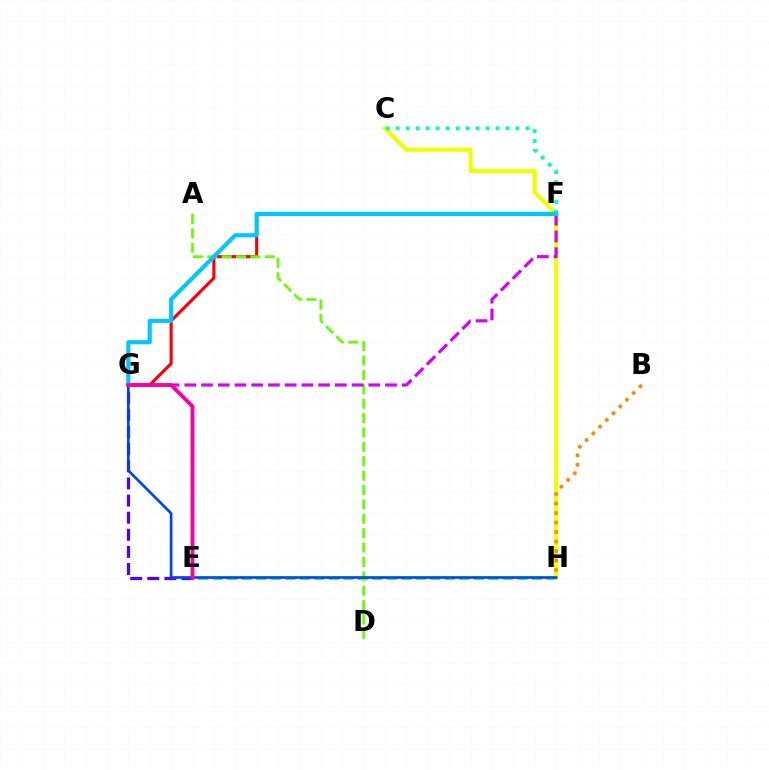{('E', 'G'): [{'color': '#4f00ff', 'line_style': 'dashed', 'thickness': 2.33}, {'color': '#ff00a0', 'line_style': 'solid', 'thickness': 2.77}], ('F', 'G'): [{'color': '#ff0000', 'line_style': 'solid', 'thickness': 2.26}, {'color': '#d600ff', 'line_style': 'dashed', 'thickness': 2.27}, {'color': '#00c7ff', 'line_style': 'solid', 'thickness': 3.0}], ('E', 'H'): [{'color': '#00ff27', 'line_style': 'dashed', 'thickness': 1.97}], ('A', 'D'): [{'color': '#66ff00', 'line_style': 'dashed', 'thickness': 1.95}], ('C', 'H'): [{'color': '#eeff00', 'line_style': 'solid', 'thickness': 2.96}], ('C', 'F'): [{'color': '#00ffaf', 'line_style': 'dotted', 'thickness': 2.71}], ('B', 'H'): [{'color': '#ff8800', 'line_style': 'dotted', 'thickness': 2.58}], ('G', 'H'): [{'color': '#003fff', 'line_style': 'solid', 'thickness': 1.9}]}